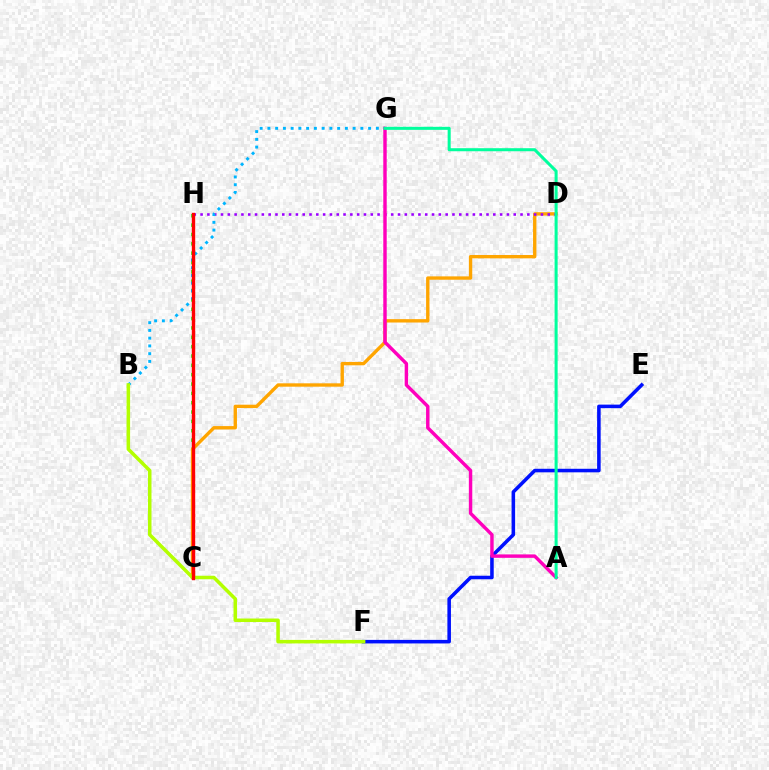{('C', 'H'): [{'color': '#08ff00', 'line_style': 'dotted', 'thickness': 2.54}, {'color': '#ff0000', 'line_style': 'solid', 'thickness': 2.45}], ('E', 'F'): [{'color': '#0010ff', 'line_style': 'solid', 'thickness': 2.55}], ('C', 'D'): [{'color': '#ffa500', 'line_style': 'solid', 'thickness': 2.43}], ('D', 'H'): [{'color': '#9b00ff', 'line_style': 'dotted', 'thickness': 1.85}], ('B', 'G'): [{'color': '#00b5ff', 'line_style': 'dotted', 'thickness': 2.1}], ('A', 'G'): [{'color': '#ff00bd', 'line_style': 'solid', 'thickness': 2.47}, {'color': '#00ff9d', 'line_style': 'solid', 'thickness': 2.19}], ('B', 'F'): [{'color': '#b3ff00', 'line_style': 'solid', 'thickness': 2.54}]}